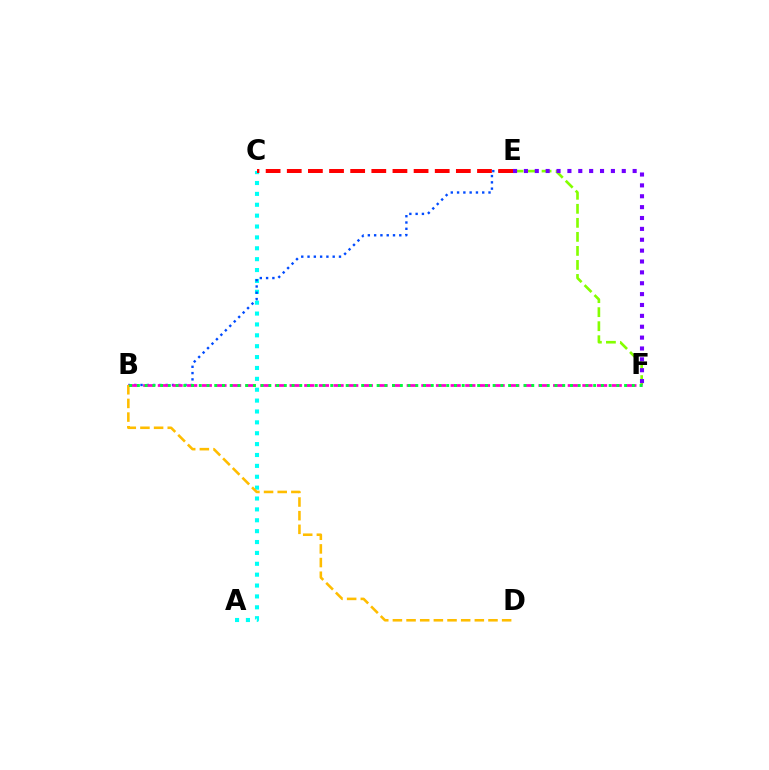{('E', 'F'): [{'color': '#84ff00', 'line_style': 'dashed', 'thickness': 1.91}, {'color': '#7200ff', 'line_style': 'dotted', 'thickness': 2.95}], ('A', 'C'): [{'color': '#00fff6', 'line_style': 'dotted', 'thickness': 2.96}], ('B', 'E'): [{'color': '#004bff', 'line_style': 'dotted', 'thickness': 1.71}], ('B', 'F'): [{'color': '#ff00cf', 'line_style': 'dashed', 'thickness': 1.99}, {'color': '#00ff39', 'line_style': 'dotted', 'thickness': 2.1}], ('B', 'D'): [{'color': '#ffbd00', 'line_style': 'dashed', 'thickness': 1.85}], ('C', 'E'): [{'color': '#ff0000', 'line_style': 'dashed', 'thickness': 2.87}]}